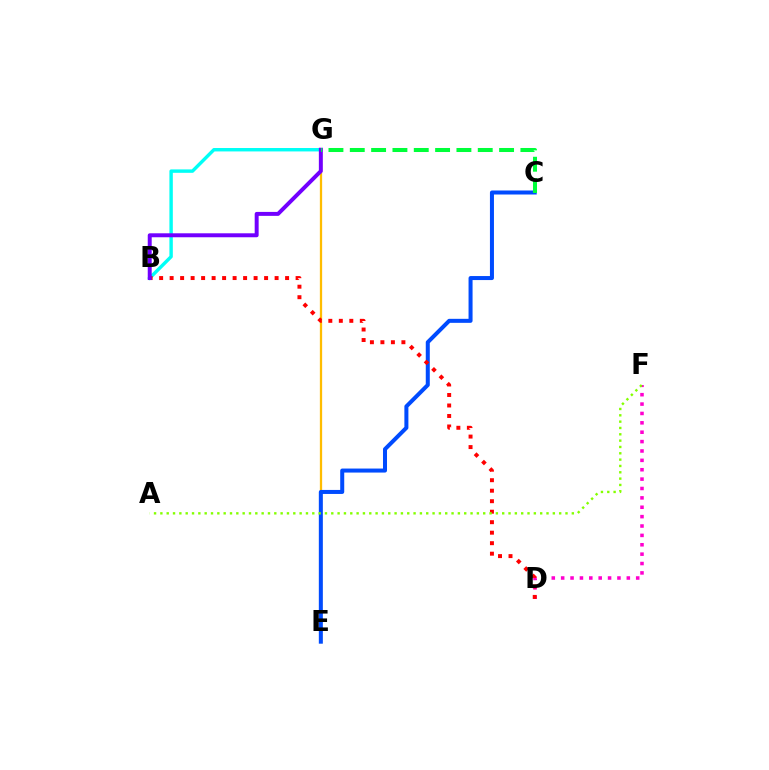{('E', 'G'): [{'color': '#ffbd00', 'line_style': 'solid', 'thickness': 1.64}], ('D', 'F'): [{'color': '#ff00cf', 'line_style': 'dotted', 'thickness': 2.55}], ('B', 'G'): [{'color': '#00fff6', 'line_style': 'solid', 'thickness': 2.46}, {'color': '#7200ff', 'line_style': 'solid', 'thickness': 2.85}], ('C', 'E'): [{'color': '#004bff', 'line_style': 'solid', 'thickness': 2.89}], ('B', 'D'): [{'color': '#ff0000', 'line_style': 'dotted', 'thickness': 2.85}], ('C', 'G'): [{'color': '#00ff39', 'line_style': 'dashed', 'thickness': 2.9}], ('A', 'F'): [{'color': '#84ff00', 'line_style': 'dotted', 'thickness': 1.72}]}